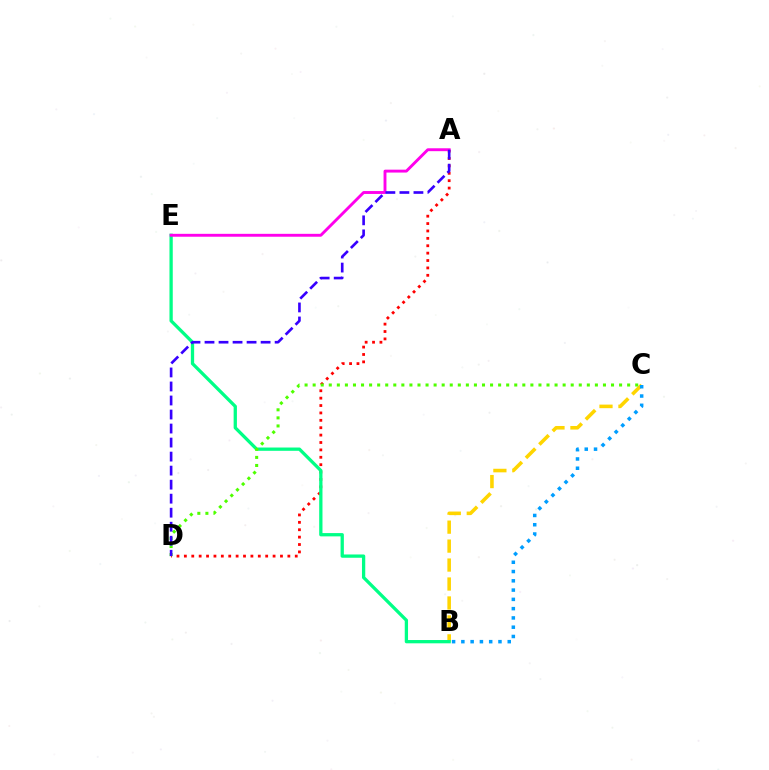{('B', 'C'): [{'color': '#ffd500', 'line_style': 'dashed', 'thickness': 2.58}, {'color': '#009eff', 'line_style': 'dotted', 'thickness': 2.52}], ('A', 'D'): [{'color': '#ff0000', 'line_style': 'dotted', 'thickness': 2.01}, {'color': '#3700ff', 'line_style': 'dashed', 'thickness': 1.91}], ('B', 'E'): [{'color': '#00ff86', 'line_style': 'solid', 'thickness': 2.37}], ('A', 'E'): [{'color': '#ff00ed', 'line_style': 'solid', 'thickness': 2.08}], ('C', 'D'): [{'color': '#4fff00', 'line_style': 'dotted', 'thickness': 2.19}]}